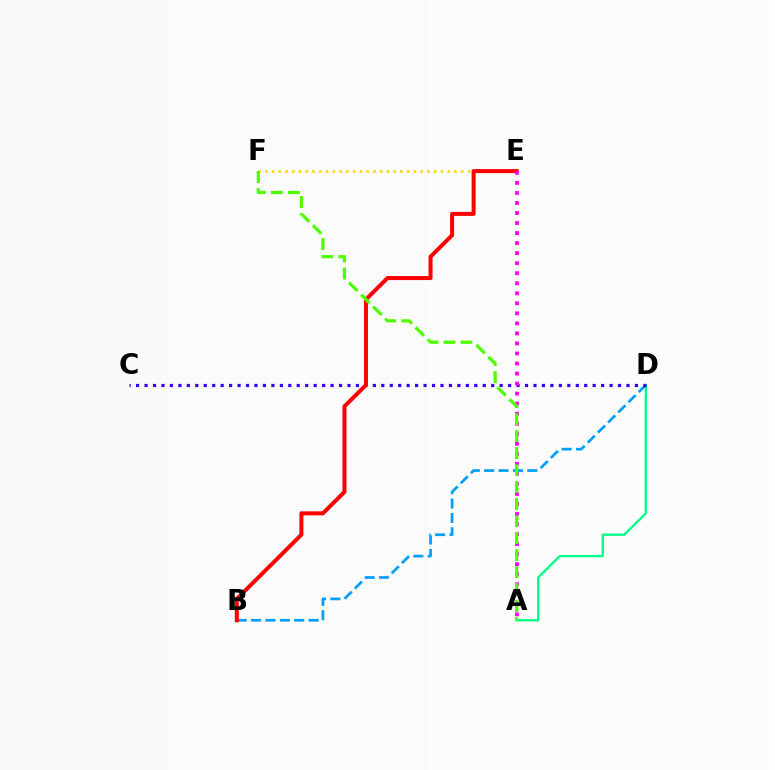{('E', 'F'): [{'color': '#ffd500', 'line_style': 'dotted', 'thickness': 1.84}], ('B', 'D'): [{'color': '#009eff', 'line_style': 'dashed', 'thickness': 1.95}], ('A', 'D'): [{'color': '#00ff86', 'line_style': 'solid', 'thickness': 1.68}], ('C', 'D'): [{'color': '#3700ff', 'line_style': 'dotted', 'thickness': 2.3}], ('B', 'E'): [{'color': '#ff0000', 'line_style': 'solid', 'thickness': 2.88}], ('A', 'E'): [{'color': '#ff00ed', 'line_style': 'dotted', 'thickness': 2.73}], ('A', 'F'): [{'color': '#4fff00', 'line_style': 'dashed', 'thickness': 2.31}]}